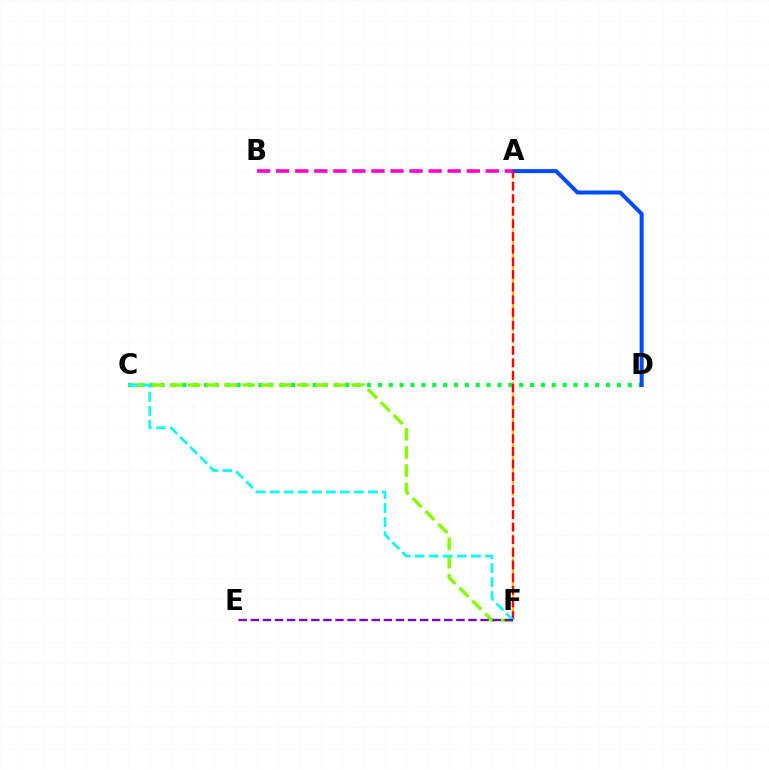{('C', 'D'): [{'color': '#00ff39', 'line_style': 'dotted', 'thickness': 2.95}], ('A', 'F'): [{'color': '#ffbd00', 'line_style': 'dashed', 'thickness': 1.59}, {'color': '#ff0000', 'line_style': 'dashed', 'thickness': 1.72}], ('C', 'F'): [{'color': '#84ff00', 'line_style': 'dashed', 'thickness': 2.47}, {'color': '#00fff6', 'line_style': 'dashed', 'thickness': 1.91}], ('A', 'D'): [{'color': '#004bff', 'line_style': 'solid', 'thickness': 2.89}], ('E', 'F'): [{'color': '#7200ff', 'line_style': 'dashed', 'thickness': 1.64}], ('A', 'B'): [{'color': '#ff00cf', 'line_style': 'dashed', 'thickness': 2.59}]}